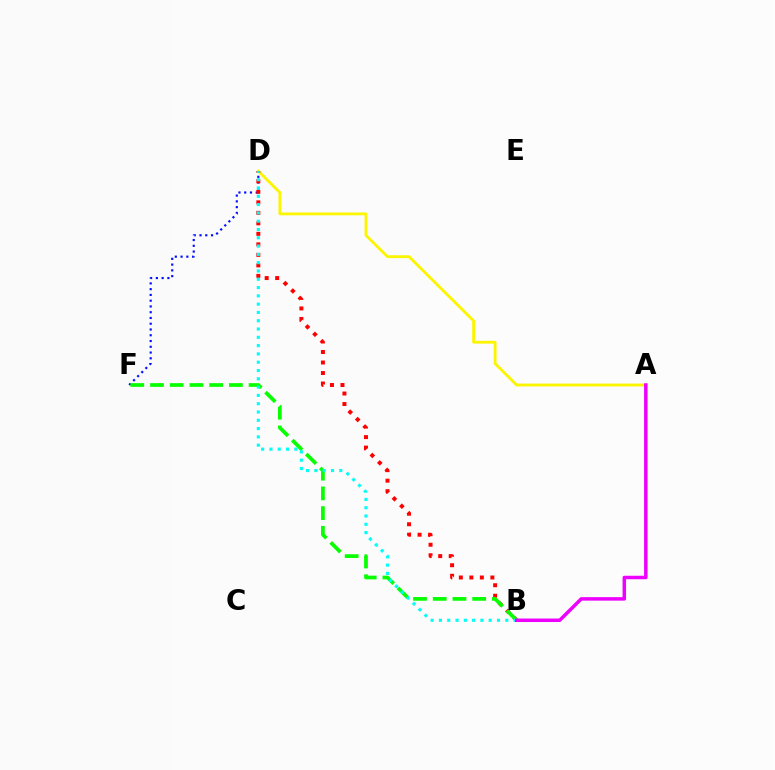{('A', 'D'): [{'color': '#fcf500', 'line_style': 'solid', 'thickness': 2.03}], ('D', 'F'): [{'color': '#0010ff', 'line_style': 'dotted', 'thickness': 1.57}], ('B', 'D'): [{'color': '#ff0000', 'line_style': 'dotted', 'thickness': 2.85}, {'color': '#00fff6', 'line_style': 'dotted', 'thickness': 2.25}], ('B', 'F'): [{'color': '#08ff00', 'line_style': 'dashed', 'thickness': 2.68}], ('A', 'B'): [{'color': '#ee00ff', 'line_style': 'solid', 'thickness': 2.52}]}